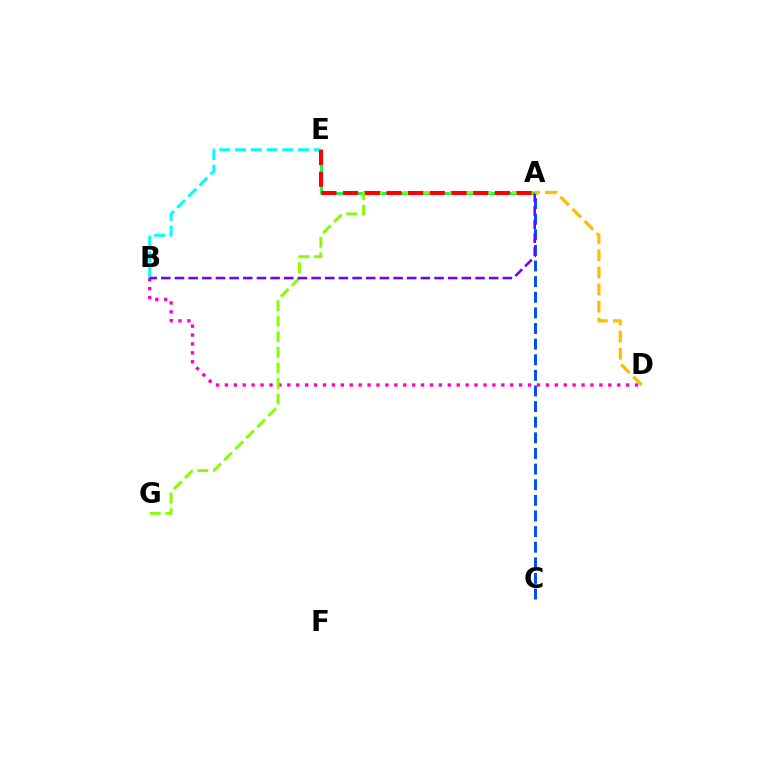{('A', 'E'): [{'color': '#00ff39', 'line_style': 'solid', 'thickness': 2.03}, {'color': '#ff0000', 'line_style': 'dashed', 'thickness': 2.95}], ('B', 'E'): [{'color': '#00fff6', 'line_style': 'dashed', 'thickness': 2.14}], ('B', 'D'): [{'color': '#ff00cf', 'line_style': 'dotted', 'thickness': 2.42}], ('A', 'C'): [{'color': '#004bff', 'line_style': 'dashed', 'thickness': 2.12}], ('A', 'G'): [{'color': '#84ff00', 'line_style': 'dashed', 'thickness': 2.12}], ('A', 'B'): [{'color': '#7200ff', 'line_style': 'dashed', 'thickness': 1.86}], ('A', 'D'): [{'color': '#ffbd00', 'line_style': 'dashed', 'thickness': 2.32}]}